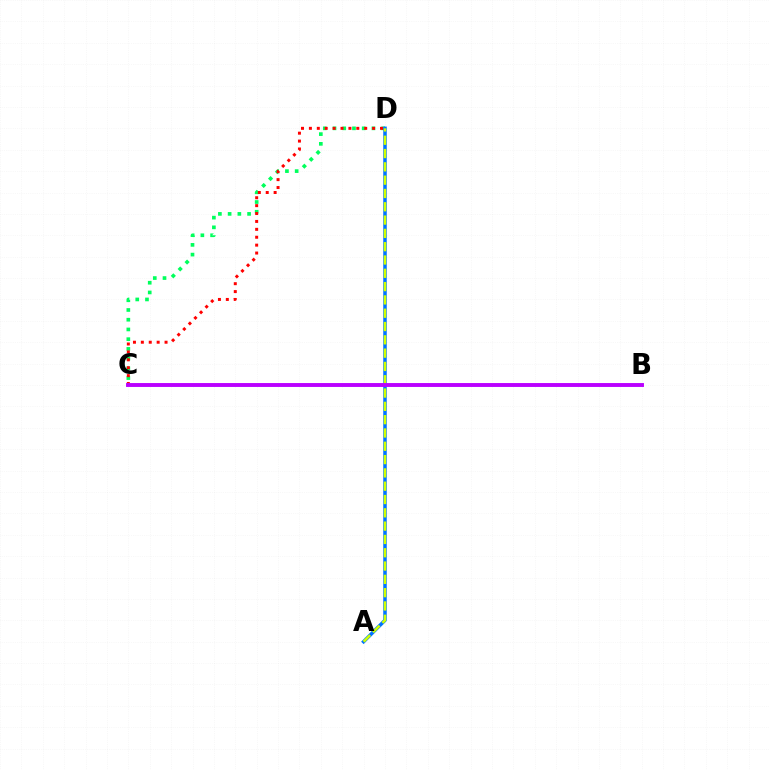{('C', 'D'): [{'color': '#00ff5c', 'line_style': 'dotted', 'thickness': 2.64}, {'color': '#ff0000', 'line_style': 'dotted', 'thickness': 2.15}], ('A', 'D'): [{'color': '#0074ff', 'line_style': 'solid', 'thickness': 2.53}, {'color': '#d1ff00', 'line_style': 'dashed', 'thickness': 1.81}], ('B', 'C'): [{'color': '#b900ff', 'line_style': 'solid', 'thickness': 2.81}]}